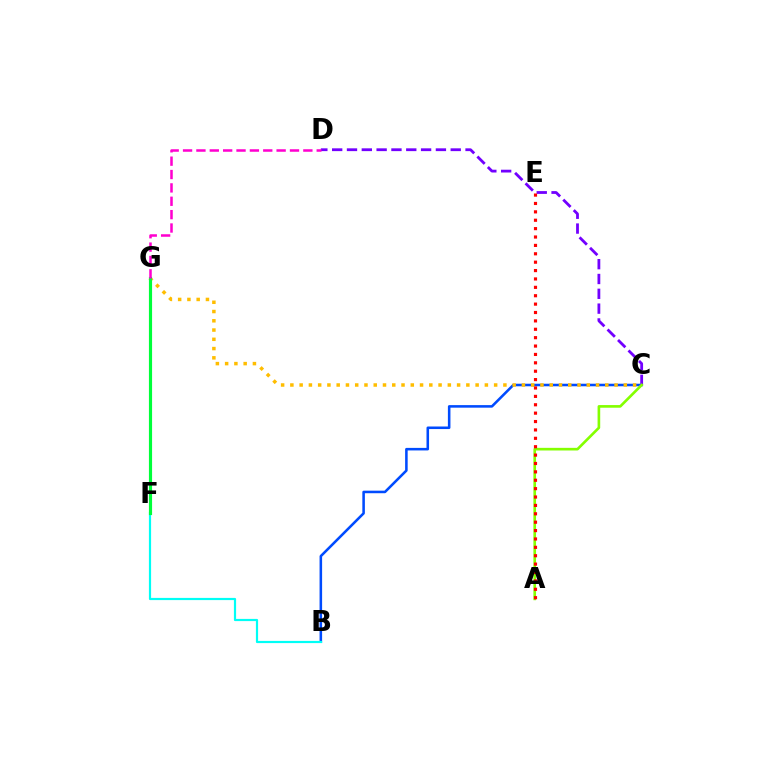{('B', 'C'): [{'color': '#004bff', 'line_style': 'solid', 'thickness': 1.84}], ('B', 'F'): [{'color': '#00fff6', 'line_style': 'solid', 'thickness': 1.58}], ('C', 'G'): [{'color': '#ffbd00', 'line_style': 'dotted', 'thickness': 2.52}], ('C', 'D'): [{'color': '#7200ff', 'line_style': 'dashed', 'thickness': 2.01}], ('A', 'C'): [{'color': '#84ff00', 'line_style': 'solid', 'thickness': 1.9}], ('F', 'G'): [{'color': '#00ff39', 'line_style': 'solid', 'thickness': 2.27}], ('A', 'E'): [{'color': '#ff0000', 'line_style': 'dotted', 'thickness': 2.28}], ('D', 'G'): [{'color': '#ff00cf', 'line_style': 'dashed', 'thickness': 1.82}]}